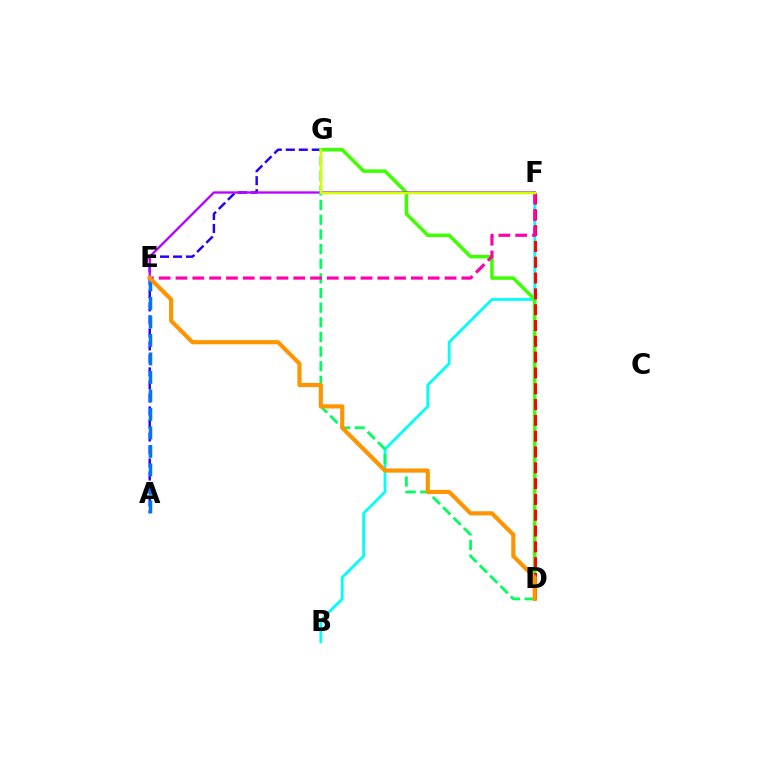{('B', 'F'): [{'color': '#00fff6', 'line_style': 'solid', 'thickness': 2.01}], ('A', 'G'): [{'color': '#2500ff', 'line_style': 'dashed', 'thickness': 1.77}], ('A', 'E'): [{'color': '#0074ff', 'line_style': 'dashed', 'thickness': 2.51}], ('D', 'G'): [{'color': '#3dff00', 'line_style': 'solid', 'thickness': 2.51}, {'color': '#00ff5c', 'line_style': 'dashed', 'thickness': 1.99}], ('D', 'F'): [{'color': '#ff0000', 'line_style': 'dashed', 'thickness': 2.15}], ('E', 'F'): [{'color': '#b900ff', 'line_style': 'solid', 'thickness': 1.65}, {'color': '#ff00ac', 'line_style': 'dashed', 'thickness': 2.28}], ('F', 'G'): [{'color': '#d1ff00', 'line_style': 'solid', 'thickness': 1.78}], ('D', 'E'): [{'color': '#ff9400', 'line_style': 'solid', 'thickness': 2.98}]}